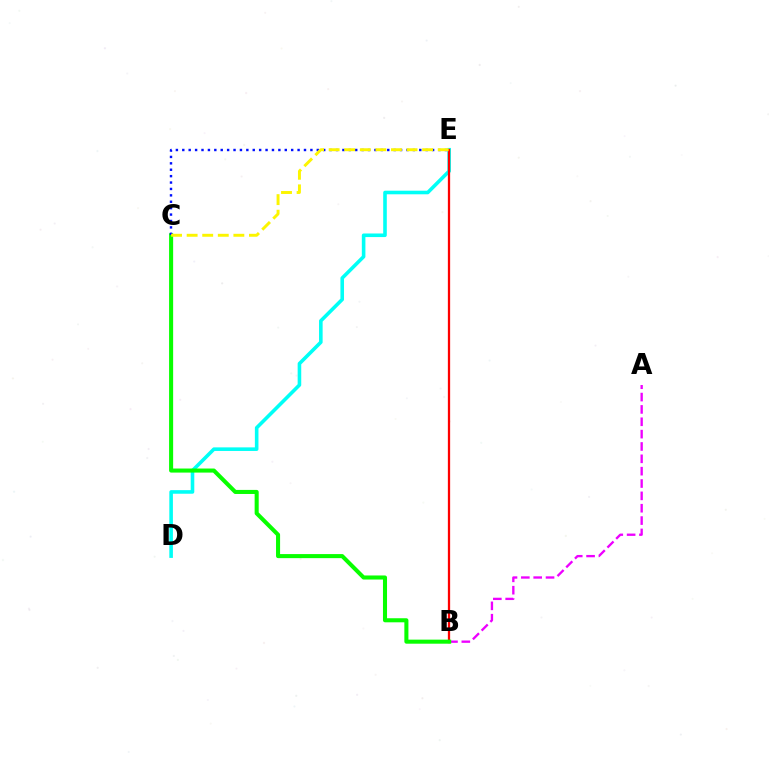{('D', 'E'): [{'color': '#00fff6', 'line_style': 'solid', 'thickness': 2.59}], ('A', 'B'): [{'color': '#ee00ff', 'line_style': 'dashed', 'thickness': 1.68}], ('B', 'E'): [{'color': '#ff0000', 'line_style': 'solid', 'thickness': 1.64}], ('B', 'C'): [{'color': '#08ff00', 'line_style': 'solid', 'thickness': 2.92}], ('C', 'E'): [{'color': '#0010ff', 'line_style': 'dotted', 'thickness': 1.74}, {'color': '#fcf500', 'line_style': 'dashed', 'thickness': 2.12}]}